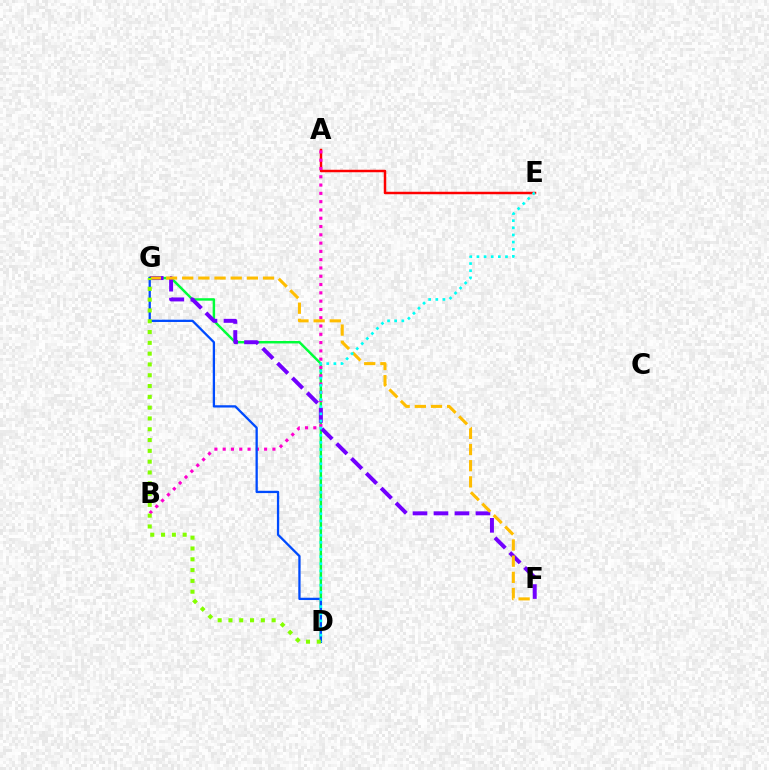{('A', 'E'): [{'color': '#ff0000', 'line_style': 'solid', 'thickness': 1.78}], ('D', 'G'): [{'color': '#00ff39', 'line_style': 'solid', 'thickness': 1.77}, {'color': '#004bff', 'line_style': 'solid', 'thickness': 1.65}, {'color': '#84ff00', 'line_style': 'dotted', 'thickness': 2.93}], ('A', 'B'): [{'color': '#ff00cf', 'line_style': 'dotted', 'thickness': 2.25}], ('F', 'G'): [{'color': '#7200ff', 'line_style': 'dashed', 'thickness': 2.85}, {'color': '#ffbd00', 'line_style': 'dashed', 'thickness': 2.2}], ('D', 'E'): [{'color': '#00fff6', 'line_style': 'dotted', 'thickness': 1.94}]}